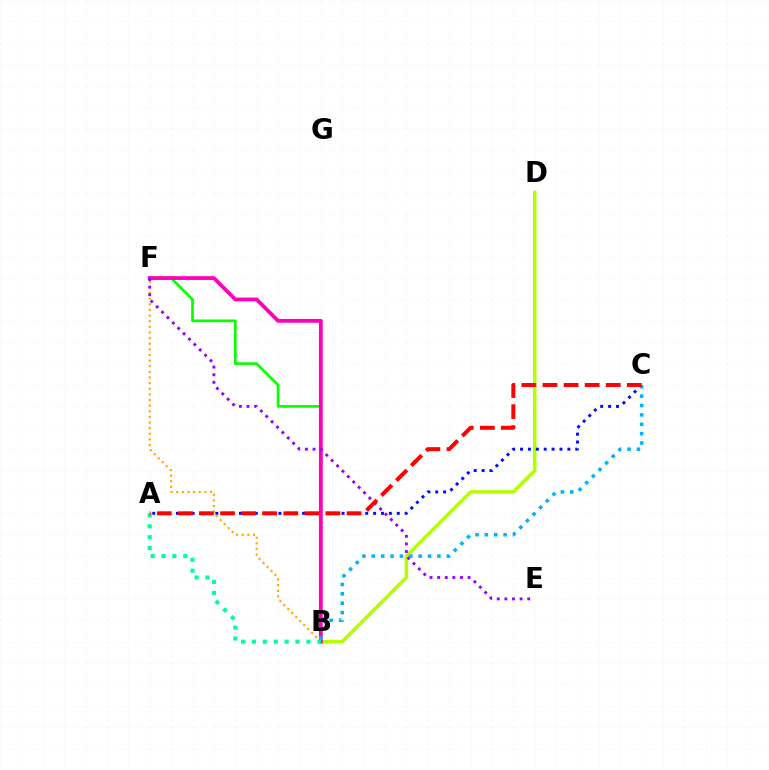{('B', 'F'): [{'color': '#08ff00', 'line_style': 'solid', 'thickness': 1.93}, {'color': '#ffa500', 'line_style': 'dotted', 'thickness': 1.53}, {'color': '#ff00bd', 'line_style': 'solid', 'thickness': 2.74}], ('B', 'D'): [{'color': '#b3ff00', 'line_style': 'solid', 'thickness': 2.54}], ('A', 'C'): [{'color': '#0010ff', 'line_style': 'dotted', 'thickness': 2.14}, {'color': '#ff0000', 'line_style': 'dashed', 'thickness': 2.86}], ('E', 'F'): [{'color': '#9b00ff', 'line_style': 'dotted', 'thickness': 2.07}], ('B', 'C'): [{'color': '#00b5ff', 'line_style': 'dotted', 'thickness': 2.55}], ('A', 'B'): [{'color': '#00ff9d', 'line_style': 'dotted', 'thickness': 2.96}]}